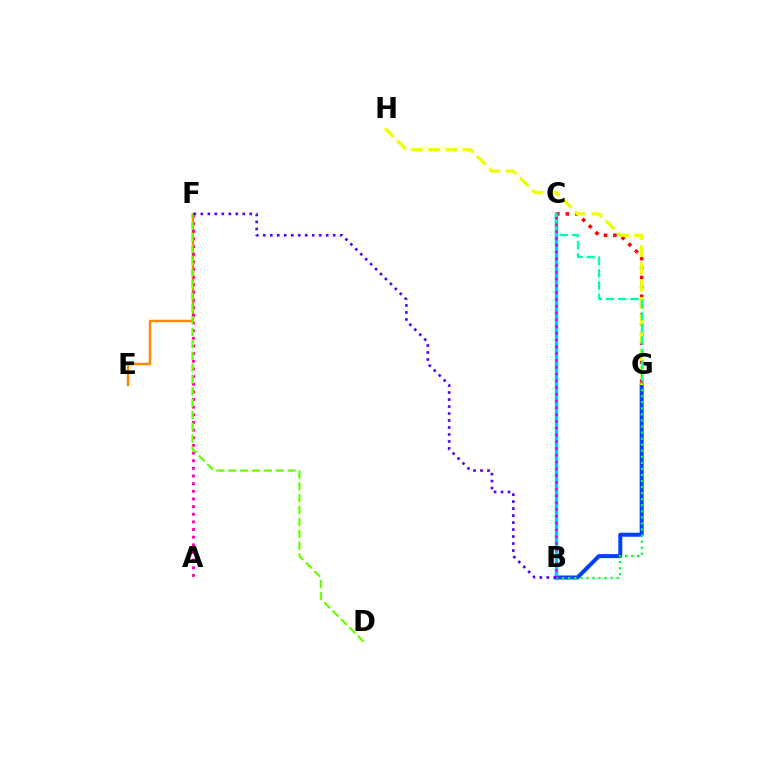{('E', 'F'): [{'color': '#ff8800', 'line_style': 'solid', 'thickness': 1.77}], ('B', 'G'): [{'color': '#003fff', 'line_style': 'solid', 'thickness': 2.88}, {'color': '#00ff27', 'line_style': 'dotted', 'thickness': 1.65}], ('A', 'F'): [{'color': '#ff00a0', 'line_style': 'dotted', 'thickness': 2.08}], ('C', 'G'): [{'color': '#ff0000', 'line_style': 'dotted', 'thickness': 2.56}, {'color': '#00ffaf', 'line_style': 'dashed', 'thickness': 1.66}], ('G', 'H'): [{'color': '#eeff00', 'line_style': 'dashed', 'thickness': 2.35}], ('B', 'C'): [{'color': '#00c7ff', 'line_style': 'solid', 'thickness': 2.5}, {'color': '#d600ff', 'line_style': 'dotted', 'thickness': 1.84}], ('D', 'F'): [{'color': '#66ff00', 'line_style': 'dashed', 'thickness': 1.61}], ('B', 'F'): [{'color': '#4f00ff', 'line_style': 'dotted', 'thickness': 1.9}]}